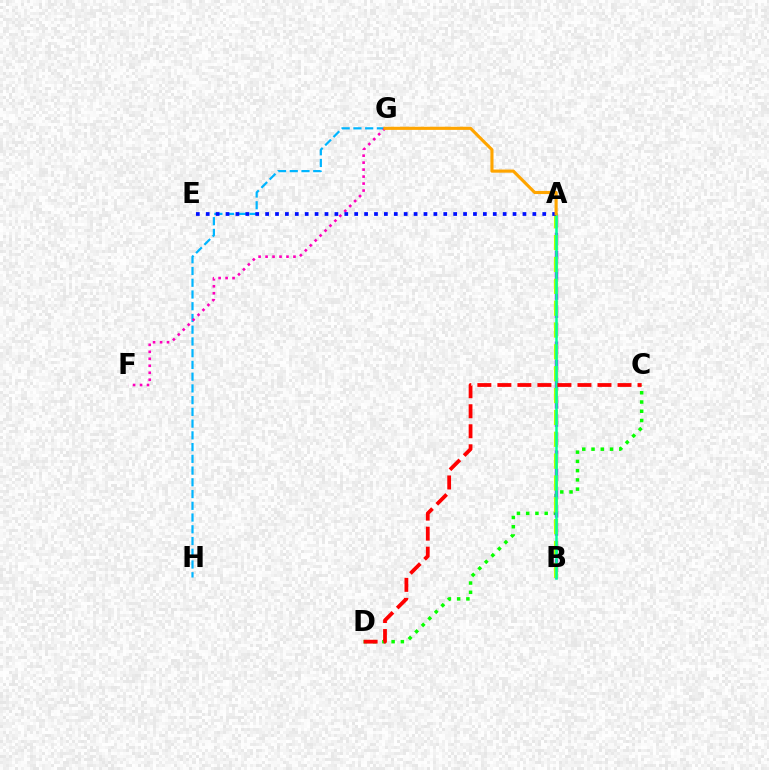{('G', 'H'): [{'color': '#00b5ff', 'line_style': 'dashed', 'thickness': 1.59}], ('C', 'D'): [{'color': '#08ff00', 'line_style': 'dotted', 'thickness': 2.51}, {'color': '#ff0000', 'line_style': 'dashed', 'thickness': 2.72}], ('A', 'B'): [{'color': '#9b00ff', 'line_style': 'dashed', 'thickness': 2.47}, {'color': '#b3ff00', 'line_style': 'dashed', 'thickness': 2.97}, {'color': '#00ff9d', 'line_style': 'solid', 'thickness': 1.81}], ('F', 'G'): [{'color': '#ff00bd', 'line_style': 'dotted', 'thickness': 1.9}], ('A', 'E'): [{'color': '#0010ff', 'line_style': 'dotted', 'thickness': 2.69}], ('A', 'G'): [{'color': '#ffa500', 'line_style': 'solid', 'thickness': 2.25}]}